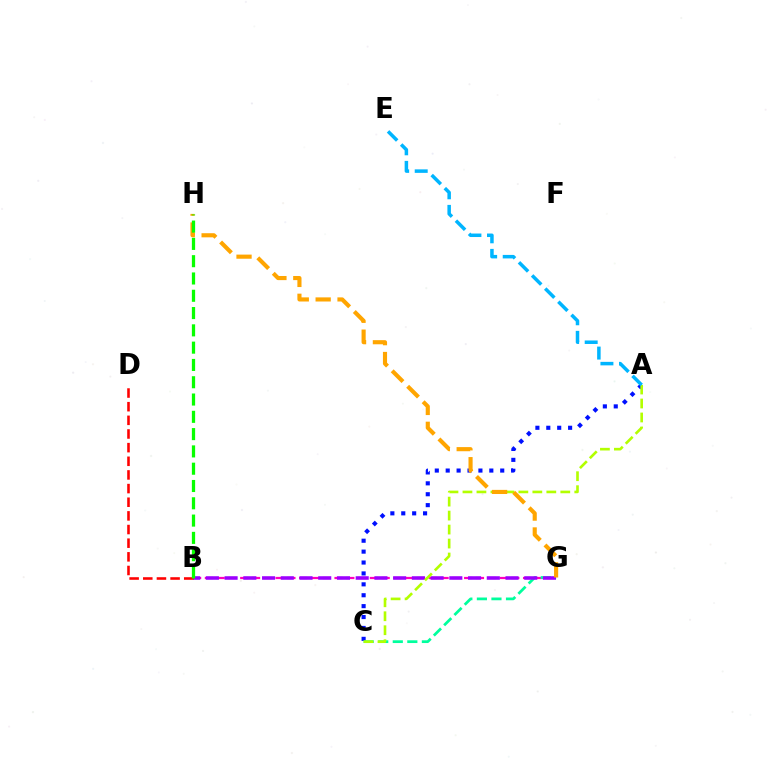{('B', 'G'): [{'color': '#ff00bd', 'line_style': 'dashed', 'thickness': 1.6}, {'color': '#9b00ff', 'line_style': 'dashed', 'thickness': 2.54}], ('A', 'C'): [{'color': '#0010ff', 'line_style': 'dotted', 'thickness': 2.96}, {'color': '#b3ff00', 'line_style': 'dashed', 'thickness': 1.9}], ('C', 'G'): [{'color': '#00ff9d', 'line_style': 'dashed', 'thickness': 1.98}], ('B', 'D'): [{'color': '#ff0000', 'line_style': 'dashed', 'thickness': 1.85}], ('G', 'H'): [{'color': '#ffa500', 'line_style': 'dashed', 'thickness': 2.97}], ('A', 'E'): [{'color': '#00b5ff', 'line_style': 'dashed', 'thickness': 2.52}], ('B', 'H'): [{'color': '#08ff00', 'line_style': 'dashed', 'thickness': 2.35}]}